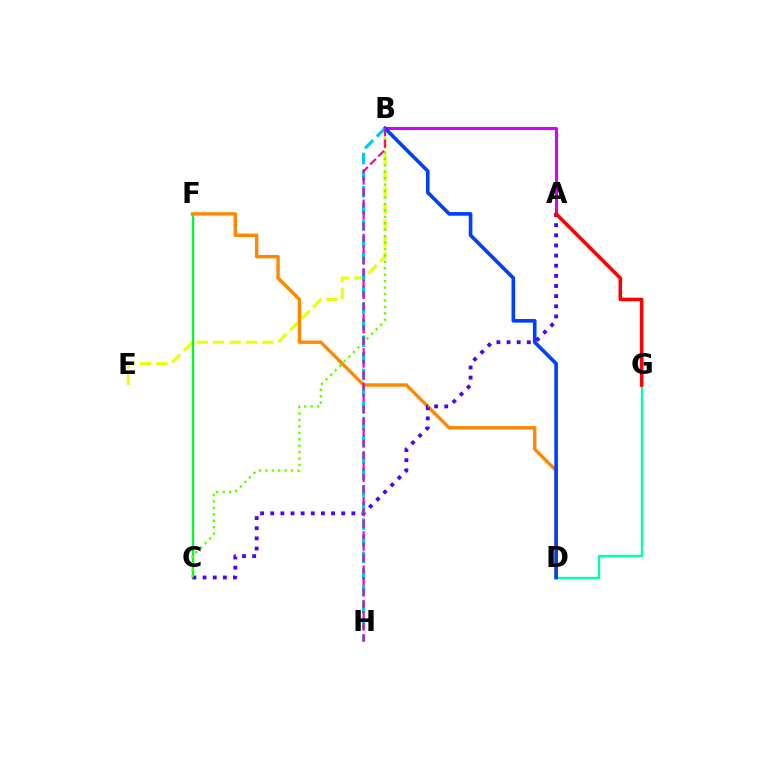{('B', 'E'): [{'color': '#eeff00', 'line_style': 'dashed', 'thickness': 2.23}], ('A', 'B'): [{'color': '#d600ff', 'line_style': 'solid', 'thickness': 2.21}], ('C', 'F'): [{'color': '#00ff27', 'line_style': 'solid', 'thickness': 1.67}], ('D', 'G'): [{'color': '#00ffaf', 'line_style': 'solid', 'thickness': 1.7}], ('D', 'F'): [{'color': '#ff8800', 'line_style': 'solid', 'thickness': 2.46}], ('B', 'D'): [{'color': '#003fff', 'line_style': 'solid', 'thickness': 2.61}], ('A', 'C'): [{'color': '#4f00ff', 'line_style': 'dotted', 'thickness': 2.76}], ('A', 'G'): [{'color': '#ff0000', 'line_style': 'solid', 'thickness': 2.55}], ('B', 'C'): [{'color': '#66ff00', 'line_style': 'dotted', 'thickness': 1.75}], ('B', 'H'): [{'color': '#00c7ff', 'line_style': 'dashed', 'thickness': 2.26}, {'color': '#ff00a0', 'line_style': 'dashed', 'thickness': 1.55}]}